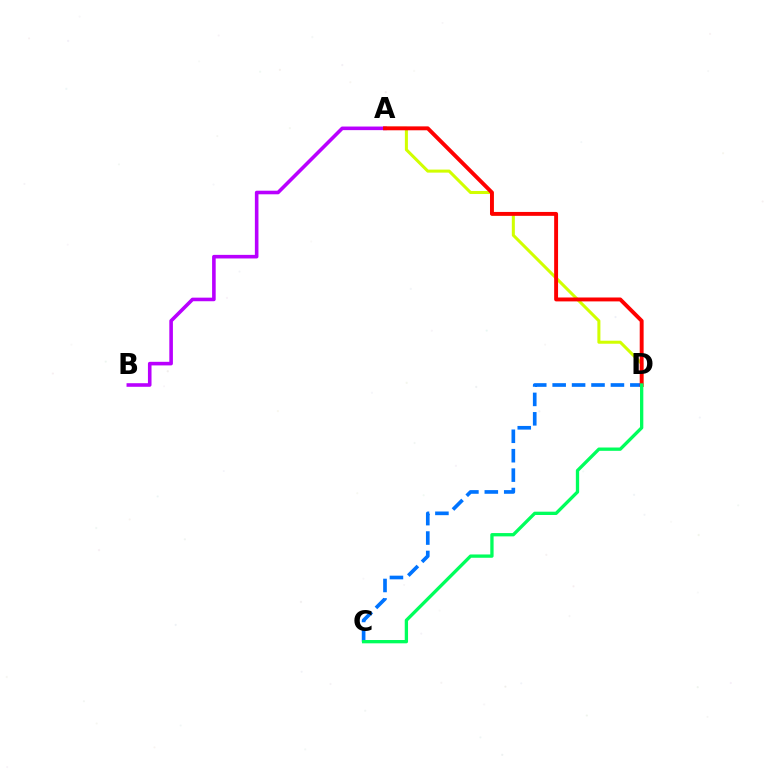{('A', 'B'): [{'color': '#b900ff', 'line_style': 'solid', 'thickness': 2.58}], ('C', 'D'): [{'color': '#0074ff', 'line_style': 'dashed', 'thickness': 2.64}, {'color': '#00ff5c', 'line_style': 'solid', 'thickness': 2.38}], ('A', 'D'): [{'color': '#d1ff00', 'line_style': 'solid', 'thickness': 2.19}, {'color': '#ff0000', 'line_style': 'solid', 'thickness': 2.81}]}